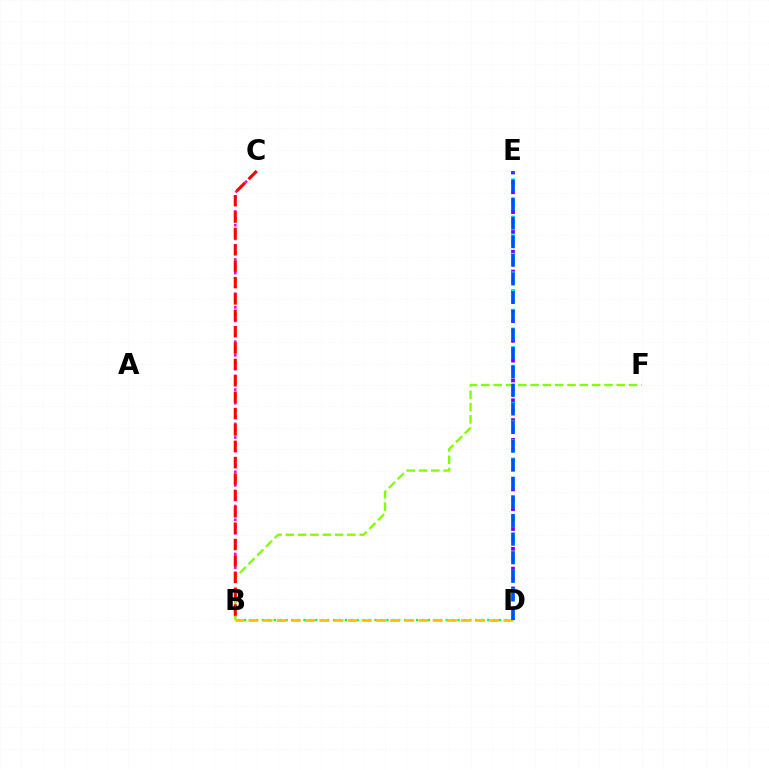{('B', 'C'): [{'color': '#ff00cf', 'line_style': 'dotted', 'thickness': 1.86}, {'color': '#ff0000', 'line_style': 'dashed', 'thickness': 2.22}], ('B', 'D'): [{'color': '#00ff39', 'line_style': 'dotted', 'thickness': 1.61}, {'color': '#ffbd00', 'line_style': 'dashed', 'thickness': 1.93}], ('B', 'F'): [{'color': '#84ff00', 'line_style': 'dashed', 'thickness': 1.67}], ('D', 'E'): [{'color': '#7200ff', 'line_style': 'dotted', 'thickness': 2.69}, {'color': '#00fff6', 'line_style': 'dashed', 'thickness': 2.53}, {'color': '#004bff', 'line_style': 'dashed', 'thickness': 2.53}]}